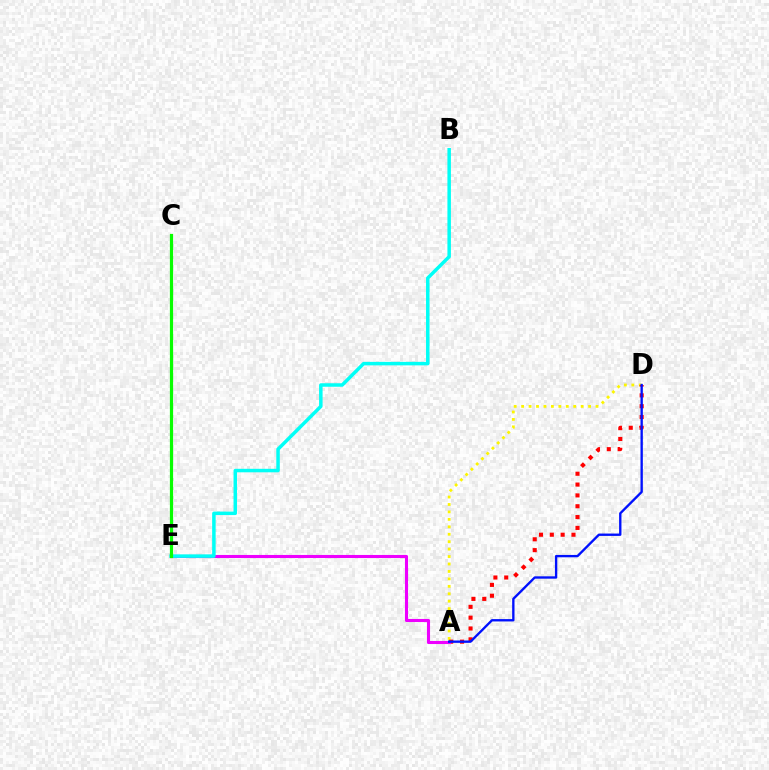{('A', 'D'): [{'color': '#fcf500', 'line_style': 'dotted', 'thickness': 2.02}, {'color': '#ff0000', 'line_style': 'dotted', 'thickness': 2.94}, {'color': '#0010ff', 'line_style': 'solid', 'thickness': 1.69}], ('A', 'E'): [{'color': '#ee00ff', 'line_style': 'solid', 'thickness': 2.22}], ('B', 'E'): [{'color': '#00fff6', 'line_style': 'solid', 'thickness': 2.51}], ('C', 'E'): [{'color': '#08ff00', 'line_style': 'solid', 'thickness': 2.32}]}